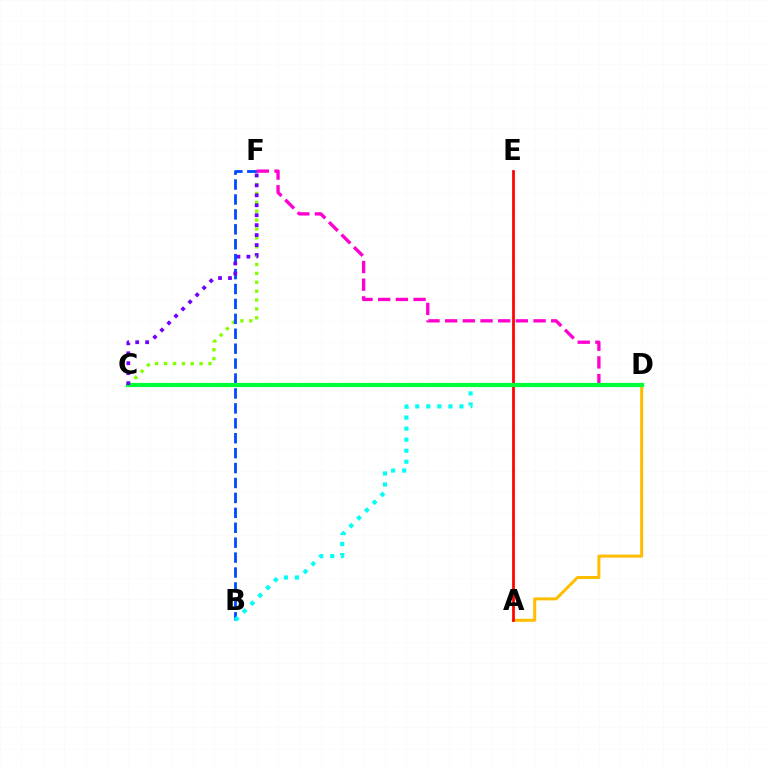{('C', 'F'): [{'color': '#84ff00', 'line_style': 'dotted', 'thickness': 2.41}, {'color': '#7200ff', 'line_style': 'dotted', 'thickness': 2.7}], ('A', 'D'): [{'color': '#ffbd00', 'line_style': 'solid', 'thickness': 2.16}], ('A', 'E'): [{'color': '#ff0000', 'line_style': 'solid', 'thickness': 1.97}], ('B', 'F'): [{'color': '#004bff', 'line_style': 'dashed', 'thickness': 2.03}], ('D', 'F'): [{'color': '#ff00cf', 'line_style': 'dashed', 'thickness': 2.4}], ('B', 'D'): [{'color': '#00fff6', 'line_style': 'dotted', 'thickness': 3.0}], ('C', 'D'): [{'color': '#00ff39', 'line_style': 'solid', 'thickness': 2.99}]}